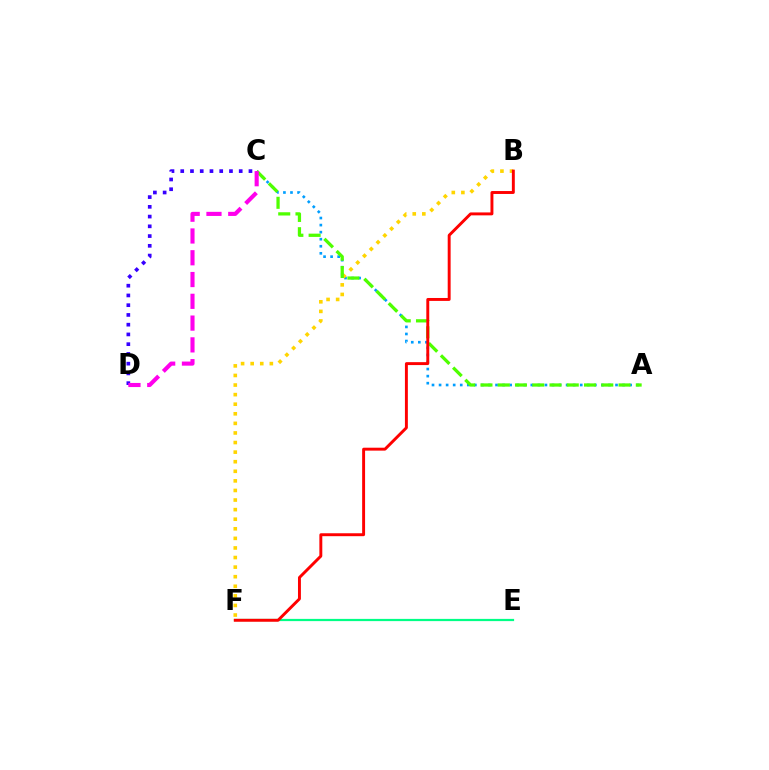{('A', 'C'): [{'color': '#009eff', 'line_style': 'dotted', 'thickness': 1.92}, {'color': '#4fff00', 'line_style': 'dashed', 'thickness': 2.34}], ('B', 'F'): [{'color': '#ffd500', 'line_style': 'dotted', 'thickness': 2.6}, {'color': '#ff0000', 'line_style': 'solid', 'thickness': 2.11}], ('E', 'F'): [{'color': '#00ff86', 'line_style': 'solid', 'thickness': 1.6}], ('C', 'D'): [{'color': '#3700ff', 'line_style': 'dotted', 'thickness': 2.65}, {'color': '#ff00ed', 'line_style': 'dashed', 'thickness': 2.96}]}